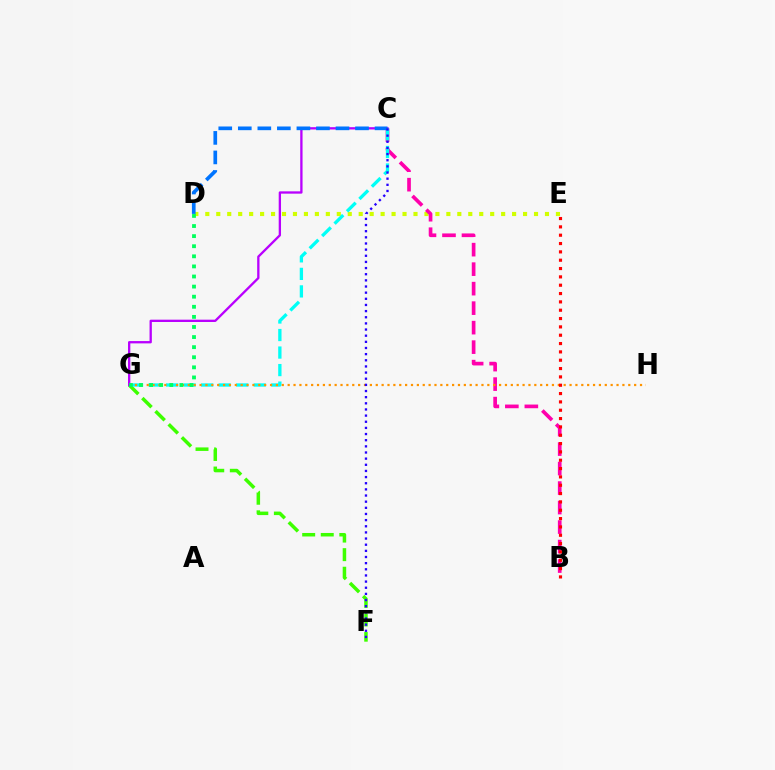{('D', 'E'): [{'color': '#d1ff00', 'line_style': 'dotted', 'thickness': 2.98}], ('F', 'G'): [{'color': '#3dff00', 'line_style': 'dashed', 'thickness': 2.52}], ('C', 'G'): [{'color': '#b900ff', 'line_style': 'solid', 'thickness': 1.66}, {'color': '#00fff6', 'line_style': 'dashed', 'thickness': 2.38}], ('B', 'C'): [{'color': '#ff00ac', 'line_style': 'dashed', 'thickness': 2.65}], ('G', 'H'): [{'color': '#ff9400', 'line_style': 'dotted', 'thickness': 1.6}], ('D', 'G'): [{'color': '#00ff5c', 'line_style': 'dotted', 'thickness': 2.74}], ('C', 'D'): [{'color': '#0074ff', 'line_style': 'dashed', 'thickness': 2.65}], ('B', 'E'): [{'color': '#ff0000', 'line_style': 'dotted', 'thickness': 2.26}], ('C', 'F'): [{'color': '#2500ff', 'line_style': 'dotted', 'thickness': 1.67}]}